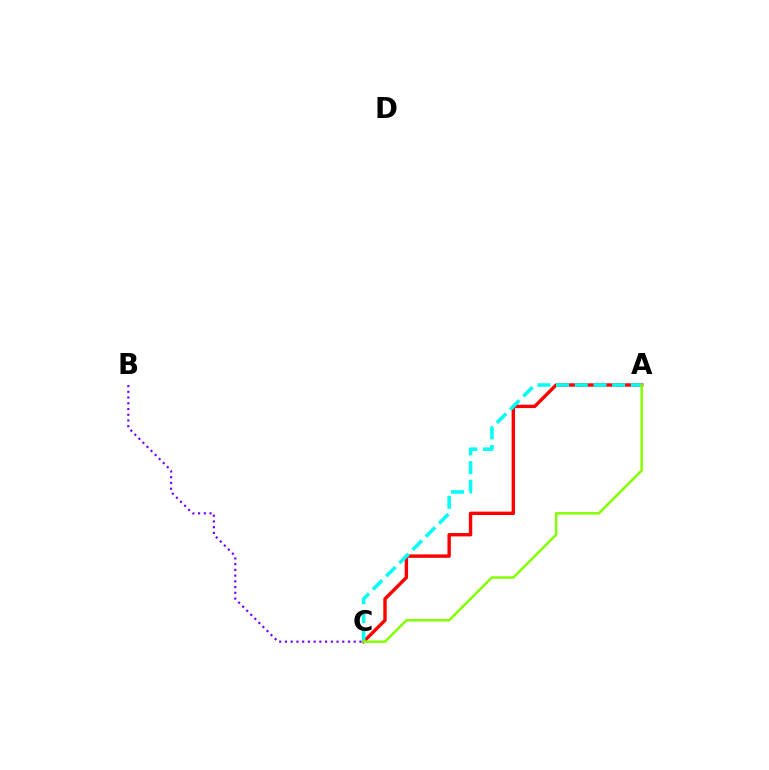{('B', 'C'): [{'color': '#7200ff', 'line_style': 'dotted', 'thickness': 1.56}], ('A', 'C'): [{'color': '#ff0000', 'line_style': 'solid', 'thickness': 2.44}, {'color': '#00fff6', 'line_style': 'dashed', 'thickness': 2.54}, {'color': '#84ff00', 'line_style': 'solid', 'thickness': 1.79}]}